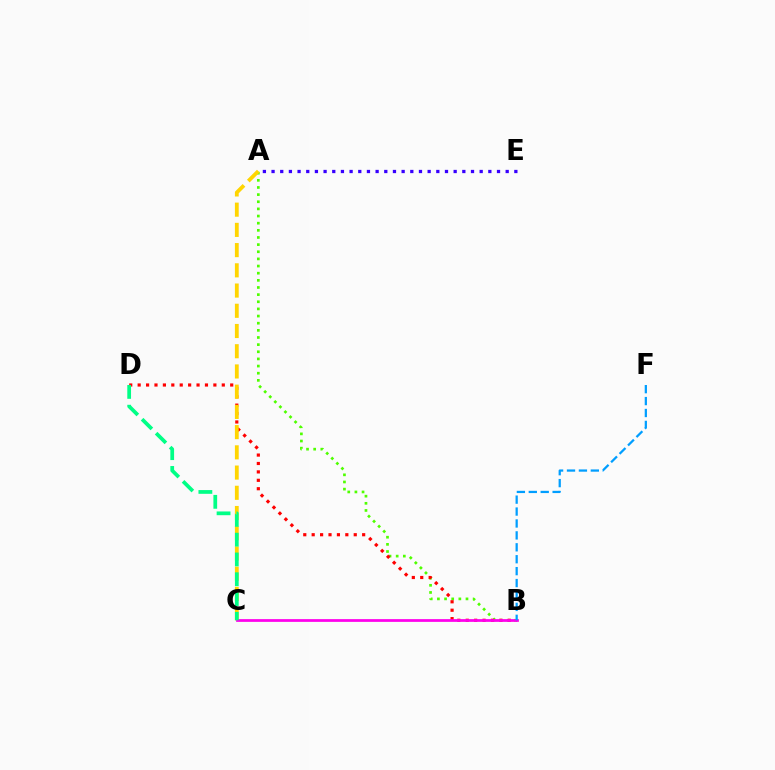{('A', 'B'): [{'color': '#4fff00', 'line_style': 'dotted', 'thickness': 1.94}], ('B', 'D'): [{'color': '#ff0000', 'line_style': 'dotted', 'thickness': 2.29}], ('A', 'C'): [{'color': '#ffd500', 'line_style': 'dashed', 'thickness': 2.75}], ('A', 'E'): [{'color': '#3700ff', 'line_style': 'dotted', 'thickness': 2.36}], ('B', 'C'): [{'color': '#ff00ed', 'line_style': 'solid', 'thickness': 1.98}], ('C', 'D'): [{'color': '#00ff86', 'line_style': 'dashed', 'thickness': 2.69}], ('B', 'F'): [{'color': '#009eff', 'line_style': 'dashed', 'thickness': 1.62}]}